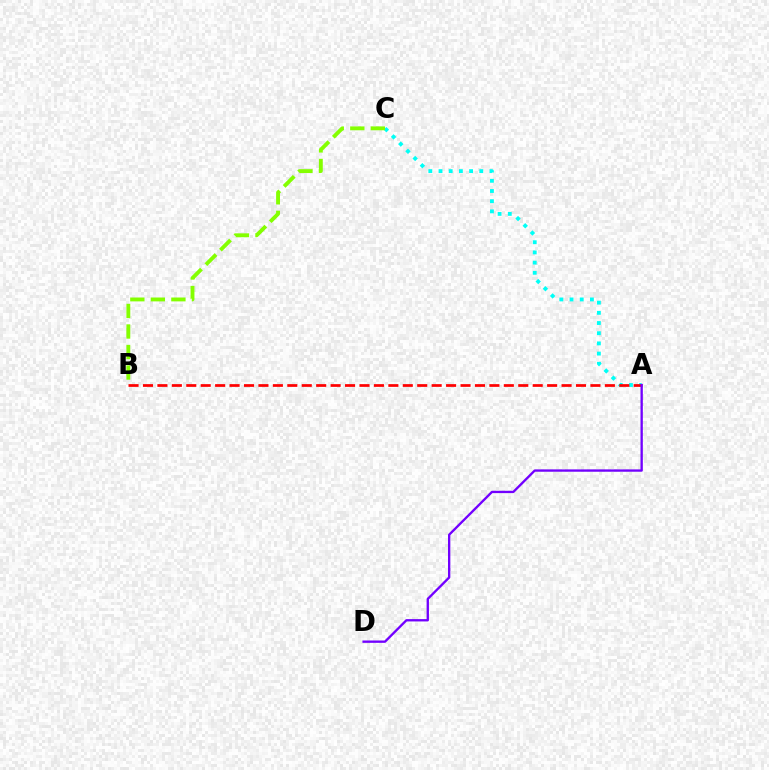{('A', 'C'): [{'color': '#00fff6', 'line_style': 'dotted', 'thickness': 2.77}], ('B', 'C'): [{'color': '#84ff00', 'line_style': 'dashed', 'thickness': 2.79}], ('A', 'B'): [{'color': '#ff0000', 'line_style': 'dashed', 'thickness': 1.96}], ('A', 'D'): [{'color': '#7200ff', 'line_style': 'solid', 'thickness': 1.68}]}